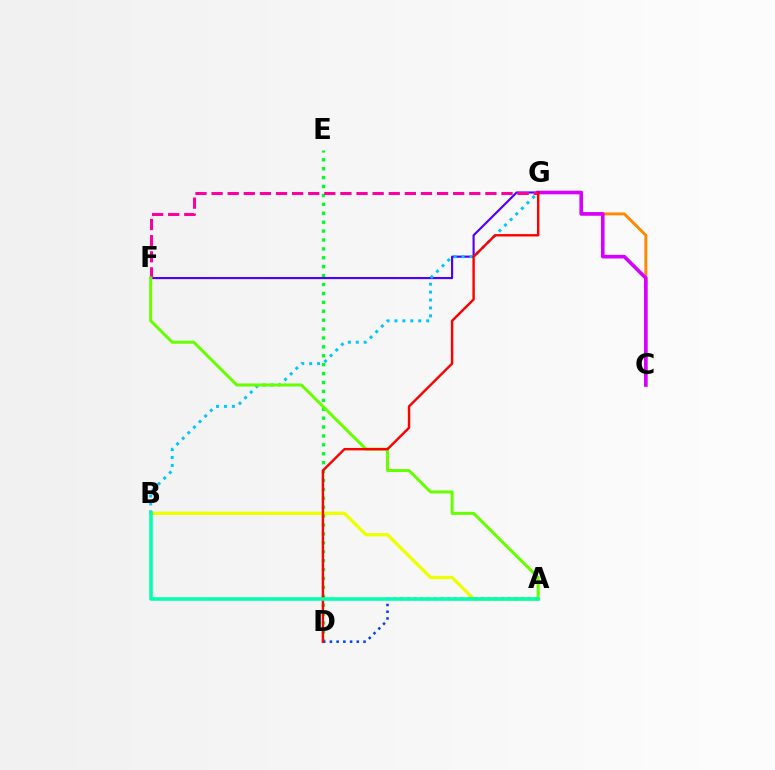{('A', 'B'): [{'color': '#eeff00', 'line_style': 'solid', 'thickness': 2.37}, {'color': '#00ffaf', 'line_style': 'solid', 'thickness': 2.55}], ('C', 'G'): [{'color': '#ff8800', 'line_style': 'solid', 'thickness': 2.1}, {'color': '#d600ff', 'line_style': 'solid', 'thickness': 2.6}], ('D', 'E'): [{'color': '#00ff27', 'line_style': 'dotted', 'thickness': 2.42}], ('A', 'D'): [{'color': '#003fff', 'line_style': 'dotted', 'thickness': 1.83}], ('F', 'G'): [{'color': '#4f00ff', 'line_style': 'solid', 'thickness': 1.54}, {'color': '#ff00a0', 'line_style': 'dashed', 'thickness': 2.19}], ('B', 'G'): [{'color': '#00c7ff', 'line_style': 'dotted', 'thickness': 2.15}], ('A', 'F'): [{'color': '#66ff00', 'line_style': 'solid', 'thickness': 2.16}], ('D', 'G'): [{'color': '#ff0000', 'line_style': 'solid', 'thickness': 1.74}]}